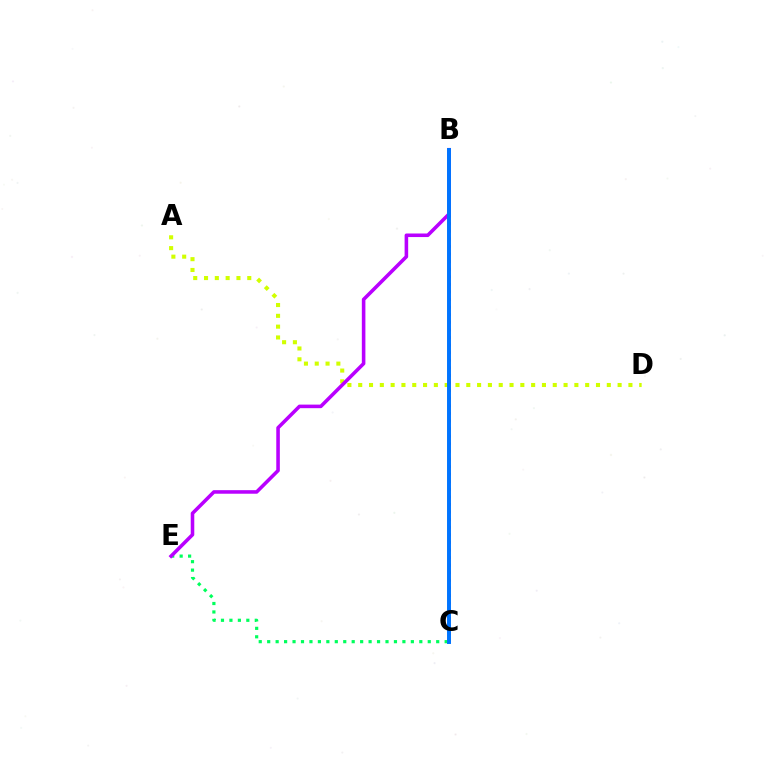{('C', 'E'): [{'color': '#00ff5c', 'line_style': 'dotted', 'thickness': 2.3}], ('B', 'C'): [{'color': '#ff0000', 'line_style': 'dotted', 'thickness': 2.06}, {'color': '#0074ff', 'line_style': 'solid', 'thickness': 2.84}], ('A', 'D'): [{'color': '#d1ff00', 'line_style': 'dotted', 'thickness': 2.94}], ('B', 'E'): [{'color': '#b900ff', 'line_style': 'solid', 'thickness': 2.57}]}